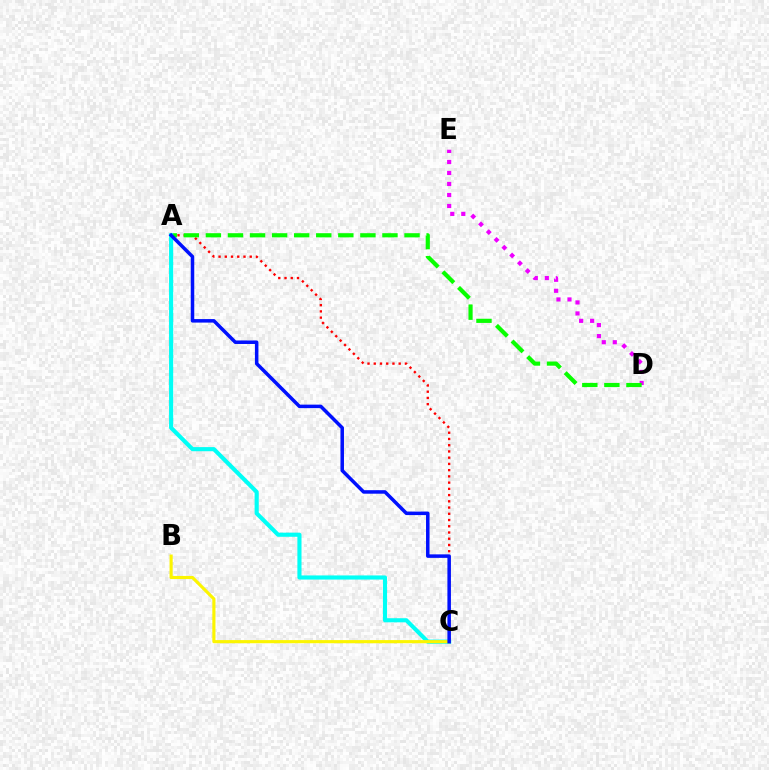{('D', 'E'): [{'color': '#ee00ff', 'line_style': 'dotted', 'thickness': 2.99}], ('A', 'C'): [{'color': '#ff0000', 'line_style': 'dotted', 'thickness': 1.69}, {'color': '#00fff6', 'line_style': 'solid', 'thickness': 2.96}, {'color': '#0010ff', 'line_style': 'solid', 'thickness': 2.53}], ('A', 'D'): [{'color': '#08ff00', 'line_style': 'dashed', 'thickness': 3.0}], ('B', 'C'): [{'color': '#fcf500', 'line_style': 'solid', 'thickness': 2.25}]}